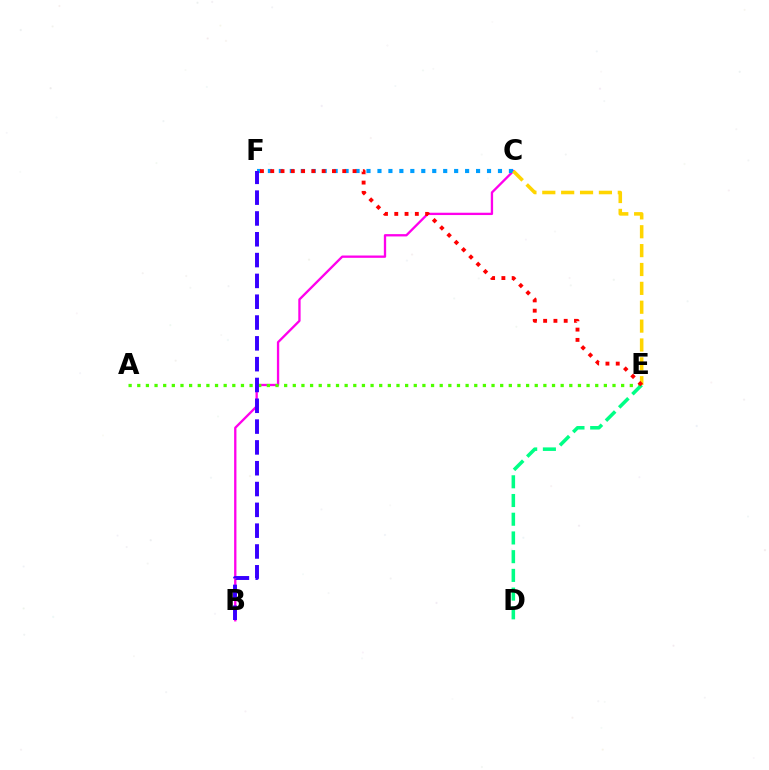{('B', 'C'): [{'color': '#ff00ed', 'line_style': 'solid', 'thickness': 1.67}], ('A', 'E'): [{'color': '#4fff00', 'line_style': 'dotted', 'thickness': 2.35}], ('C', 'F'): [{'color': '#009eff', 'line_style': 'dotted', 'thickness': 2.98}], ('C', 'E'): [{'color': '#ffd500', 'line_style': 'dashed', 'thickness': 2.56}], ('D', 'E'): [{'color': '#00ff86', 'line_style': 'dashed', 'thickness': 2.54}], ('B', 'F'): [{'color': '#3700ff', 'line_style': 'dashed', 'thickness': 2.83}], ('E', 'F'): [{'color': '#ff0000', 'line_style': 'dotted', 'thickness': 2.79}]}